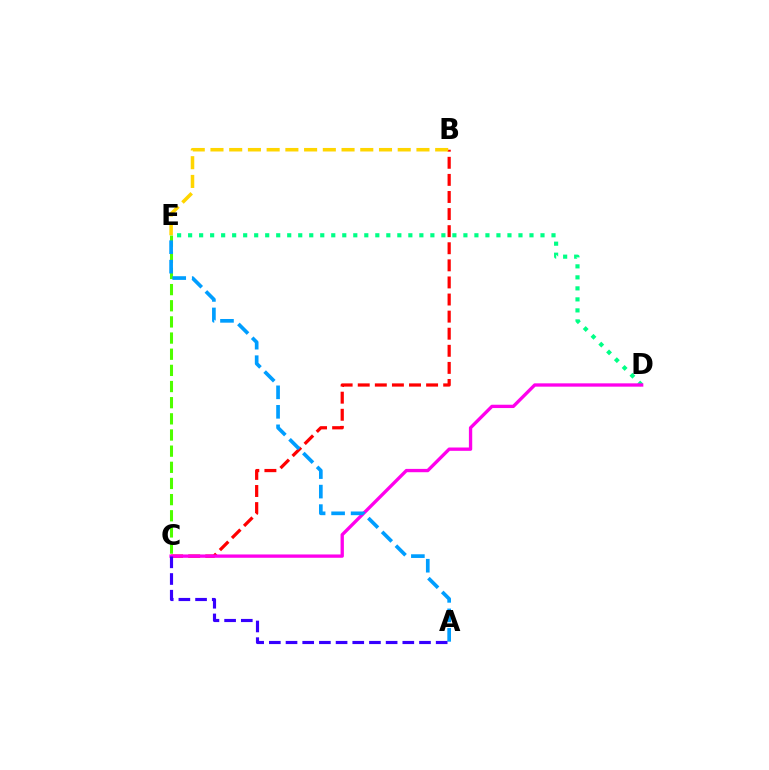{('D', 'E'): [{'color': '#00ff86', 'line_style': 'dotted', 'thickness': 2.99}], ('C', 'E'): [{'color': '#4fff00', 'line_style': 'dashed', 'thickness': 2.19}], ('B', 'C'): [{'color': '#ff0000', 'line_style': 'dashed', 'thickness': 2.32}], ('B', 'E'): [{'color': '#ffd500', 'line_style': 'dashed', 'thickness': 2.54}], ('C', 'D'): [{'color': '#ff00ed', 'line_style': 'solid', 'thickness': 2.39}], ('A', 'E'): [{'color': '#009eff', 'line_style': 'dashed', 'thickness': 2.65}], ('A', 'C'): [{'color': '#3700ff', 'line_style': 'dashed', 'thickness': 2.27}]}